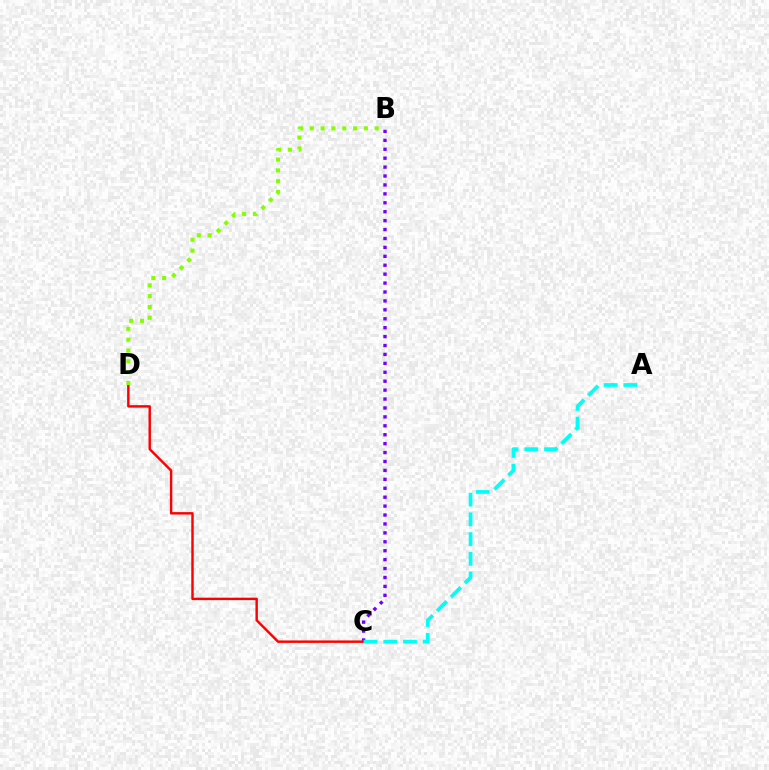{('B', 'C'): [{'color': '#7200ff', 'line_style': 'dotted', 'thickness': 2.42}], ('C', 'D'): [{'color': '#ff0000', 'line_style': 'solid', 'thickness': 1.75}], ('B', 'D'): [{'color': '#84ff00', 'line_style': 'dotted', 'thickness': 2.94}], ('A', 'C'): [{'color': '#00fff6', 'line_style': 'dashed', 'thickness': 2.68}]}